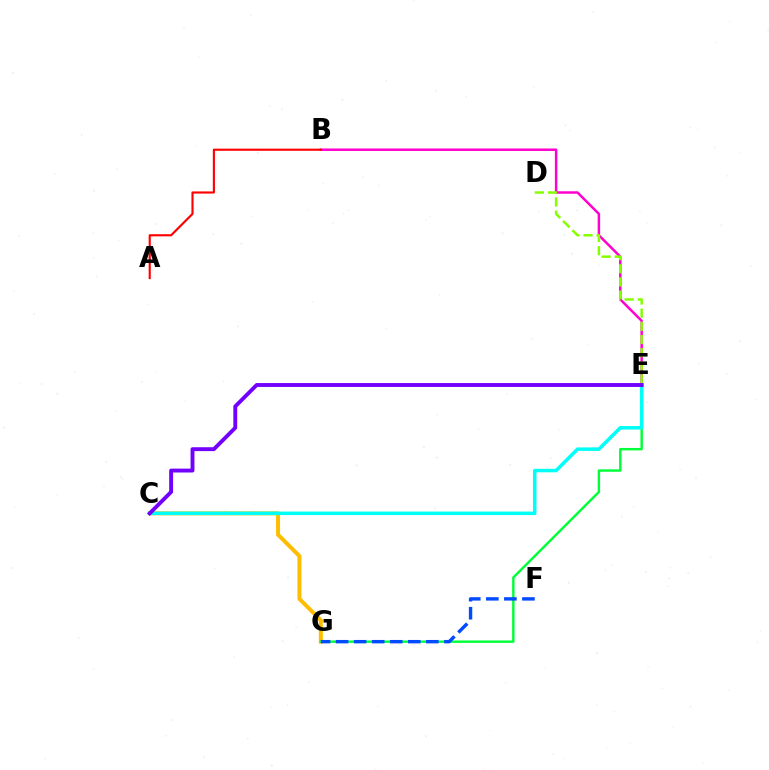{('B', 'E'): [{'color': '#ff00cf', 'line_style': 'solid', 'thickness': 1.78}], ('C', 'G'): [{'color': '#ffbd00', 'line_style': 'solid', 'thickness': 2.88}], ('A', 'B'): [{'color': '#ff0000', 'line_style': 'solid', 'thickness': 1.54}], ('E', 'G'): [{'color': '#00ff39', 'line_style': 'solid', 'thickness': 1.75}], ('C', 'E'): [{'color': '#00fff6', 'line_style': 'solid', 'thickness': 2.53}, {'color': '#7200ff', 'line_style': 'solid', 'thickness': 2.8}], ('D', 'E'): [{'color': '#84ff00', 'line_style': 'dashed', 'thickness': 1.79}], ('F', 'G'): [{'color': '#004bff', 'line_style': 'dashed', 'thickness': 2.45}]}